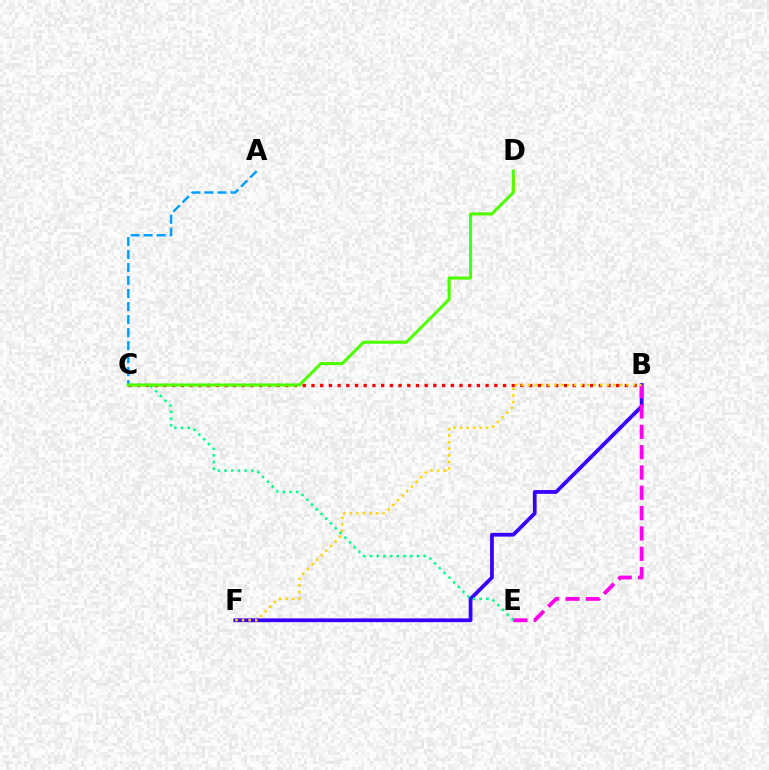{('A', 'C'): [{'color': '#009eff', 'line_style': 'dashed', 'thickness': 1.77}], ('B', 'C'): [{'color': '#ff0000', 'line_style': 'dotted', 'thickness': 2.37}], ('B', 'F'): [{'color': '#3700ff', 'line_style': 'solid', 'thickness': 2.71}, {'color': '#ffd500', 'line_style': 'dotted', 'thickness': 1.78}], ('B', 'E'): [{'color': '#ff00ed', 'line_style': 'dashed', 'thickness': 2.76}], ('C', 'E'): [{'color': '#00ff86', 'line_style': 'dotted', 'thickness': 1.82}], ('C', 'D'): [{'color': '#4fff00', 'line_style': 'solid', 'thickness': 2.25}]}